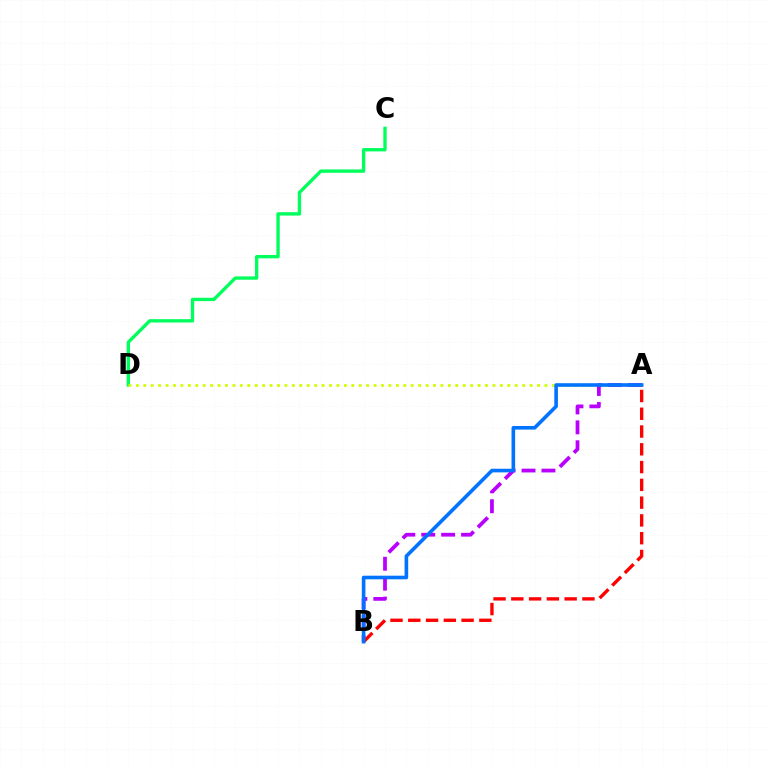{('C', 'D'): [{'color': '#00ff5c', 'line_style': 'solid', 'thickness': 2.41}], ('A', 'D'): [{'color': '#d1ff00', 'line_style': 'dotted', 'thickness': 2.02}], ('A', 'B'): [{'color': '#b900ff', 'line_style': 'dashed', 'thickness': 2.71}, {'color': '#ff0000', 'line_style': 'dashed', 'thickness': 2.41}, {'color': '#0074ff', 'line_style': 'solid', 'thickness': 2.6}]}